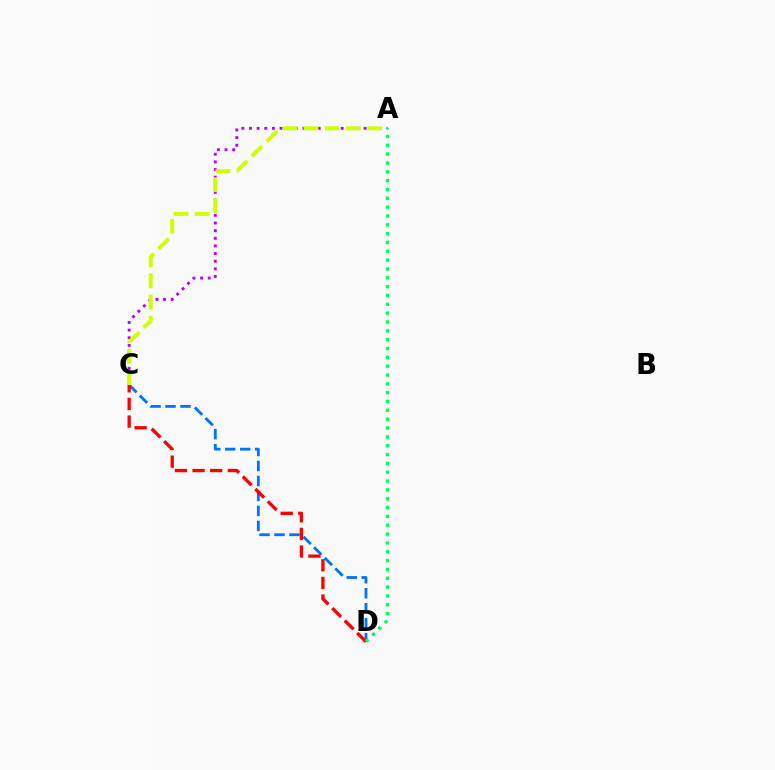{('C', 'D'): [{'color': '#0074ff', 'line_style': 'dashed', 'thickness': 2.04}, {'color': '#ff0000', 'line_style': 'dashed', 'thickness': 2.4}], ('A', 'C'): [{'color': '#b900ff', 'line_style': 'dotted', 'thickness': 2.08}, {'color': '#d1ff00', 'line_style': 'dashed', 'thickness': 2.87}], ('A', 'D'): [{'color': '#00ff5c', 'line_style': 'dotted', 'thickness': 2.4}]}